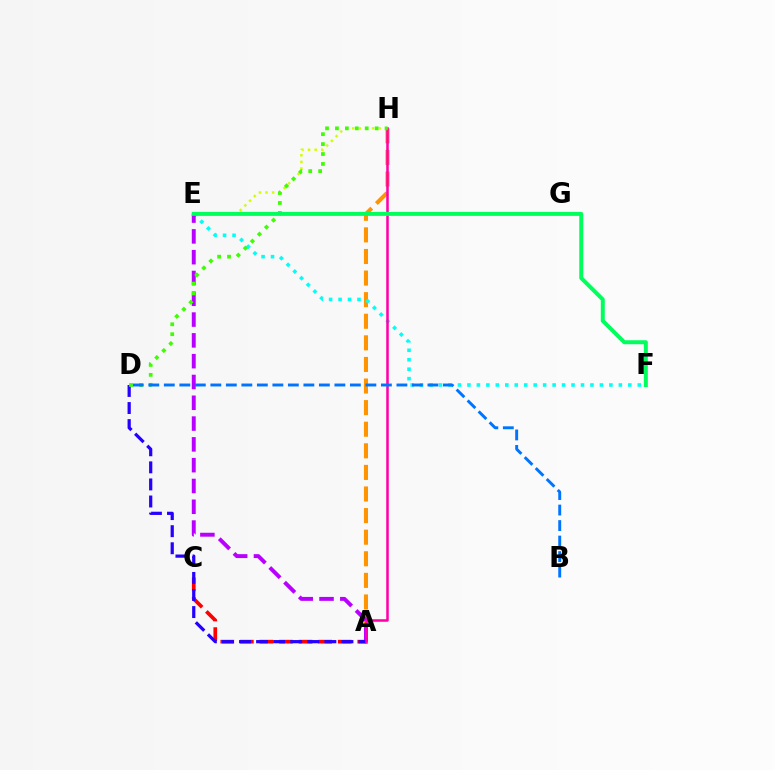{('A', 'H'): [{'color': '#ff9400', 'line_style': 'dashed', 'thickness': 2.93}, {'color': '#ff00ac', 'line_style': 'solid', 'thickness': 1.84}], ('E', 'F'): [{'color': '#00fff6', 'line_style': 'dotted', 'thickness': 2.57}, {'color': '#00ff5c', 'line_style': 'solid', 'thickness': 2.86}], ('A', 'C'): [{'color': '#ff0000', 'line_style': 'dashed', 'thickness': 2.66}], ('A', 'E'): [{'color': '#b900ff', 'line_style': 'dashed', 'thickness': 2.83}], ('A', 'D'): [{'color': '#2500ff', 'line_style': 'dashed', 'thickness': 2.32}], ('E', 'H'): [{'color': '#d1ff00', 'line_style': 'dotted', 'thickness': 1.8}], ('D', 'H'): [{'color': '#3dff00', 'line_style': 'dotted', 'thickness': 2.7}], ('B', 'D'): [{'color': '#0074ff', 'line_style': 'dashed', 'thickness': 2.11}]}